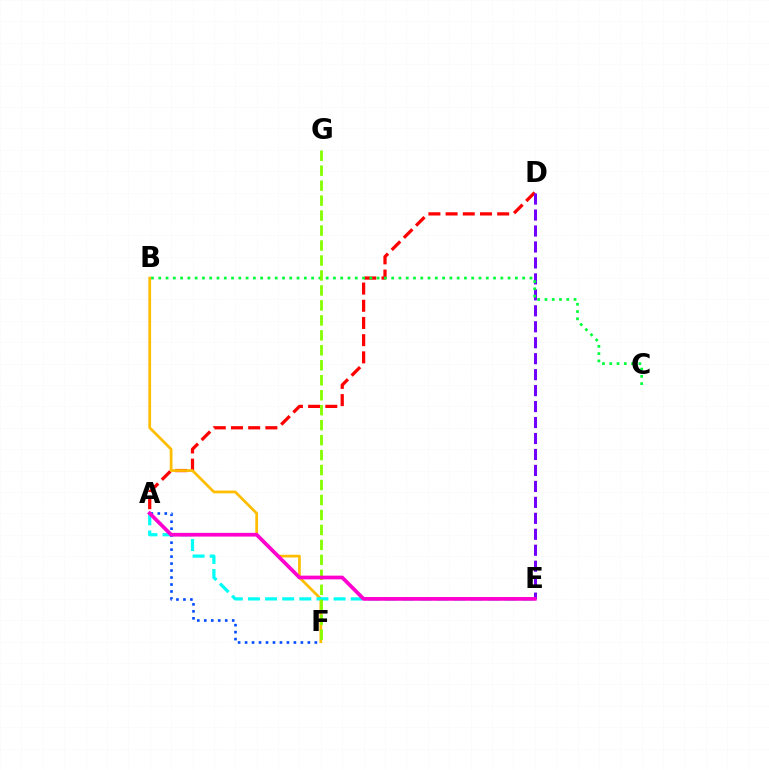{('A', 'D'): [{'color': '#ff0000', 'line_style': 'dashed', 'thickness': 2.34}], ('A', 'F'): [{'color': '#004bff', 'line_style': 'dotted', 'thickness': 1.9}], ('D', 'E'): [{'color': '#7200ff', 'line_style': 'dashed', 'thickness': 2.17}], ('B', 'C'): [{'color': '#00ff39', 'line_style': 'dotted', 'thickness': 1.98}], ('B', 'F'): [{'color': '#ffbd00', 'line_style': 'solid', 'thickness': 1.97}], ('A', 'E'): [{'color': '#00fff6', 'line_style': 'dashed', 'thickness': 2.33}, {'color': '#ff00cf', 'line_style': 'solid', 'thickness': 2.68}], ('F', 'G'): [{'color': '#84ff00', 'line_style': 'dashed', 'thickness': 2.03}]}